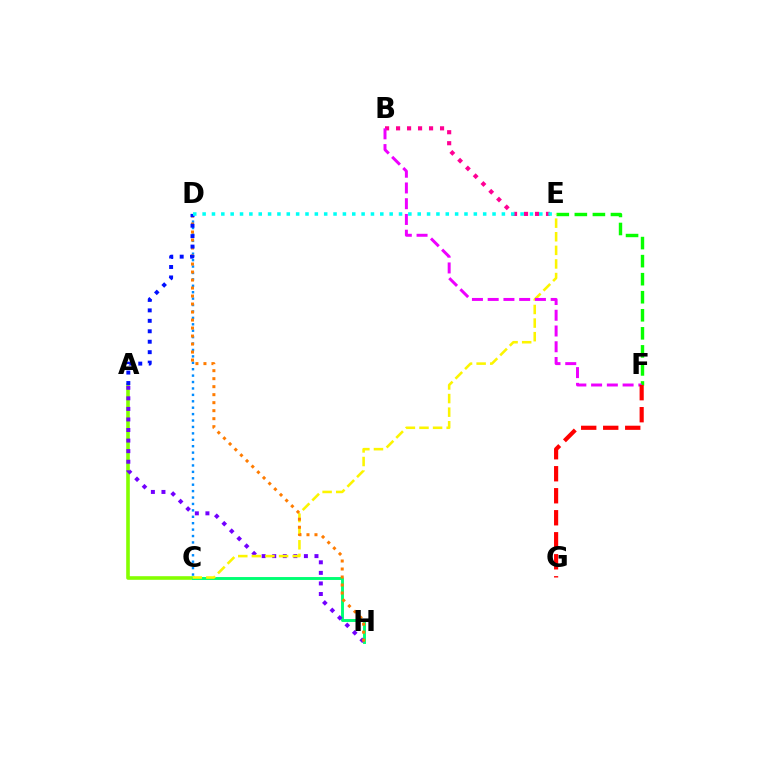{('A', 'C'): [{'color': '#84ff00', 'line_style': 'solid', 'thickness': 2.6}], ('E', 'F'): [{'color': '#08ff00', 'line_style': 'dashed', 'thickness': 2.45}], ('C', 'H'): [{'color': '#00ff74', 'line_style': 'solid', 'thickness': 2.1}], ('A', 'H'): [{'color': '#7200ff', 'line_style': 'dotted', 'thickness': 2.87}], ('C', 'E'): [{'color': '#fcf500', 'line_style': 'dashed', 'thickness': 1.85}], ('B', 'E'): [{'color': '#ff0094', 'line_style': 'dotted', 'thickness': 2.99}], ('C', 'D'): [{'color': '#008cff', 'line_style': 'dotted', 'thickness': 1.74}], ('D', 'H'): [{'color': '#ff7c00', 'line_style': 'dotted', 'thickness': 2.17}], ('A', 'D'): [{'color': '#0010ff', 'line_style': 'dotted', 'thickness': 2.84}], ('B', 'F'): [{'color': '#ee00ff', 'line_style': 'dashed', 'thickness': 2.14}], ('D', 'E'): [{'color': '#00fff6', 'line_style': 'dotted', 'thickness': 2.54}], ('F', 'G'): [{'color': '#ff0000', 'line_style': 'dashed', 'thickness': 2.99}]}